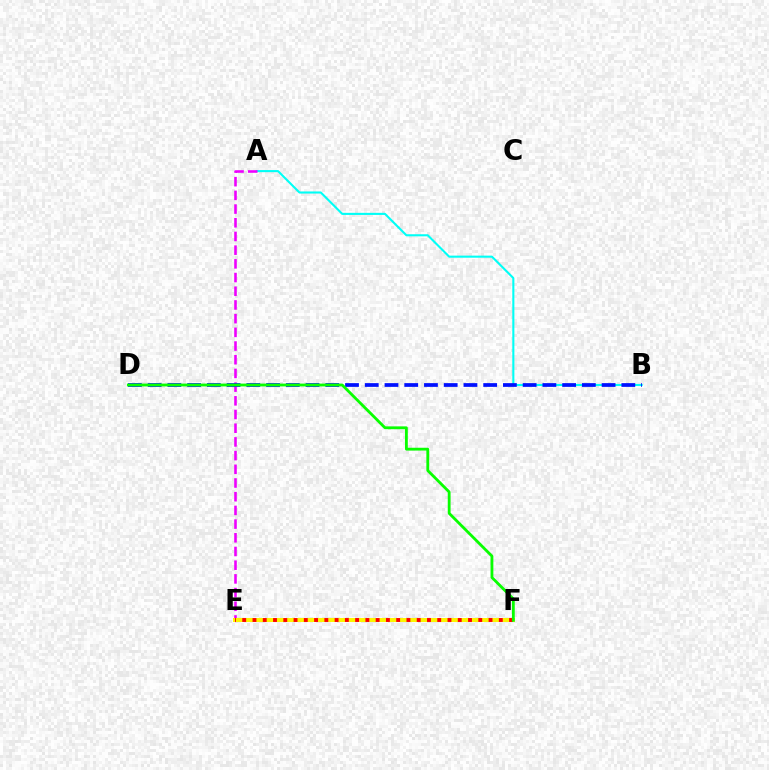{('A', 'B'): [{'color': '#00fff6', 'line_style': 'solid', 'thickness': 1.51}], ('A', 'E'): [{'color': '#ee00ff', 'line_style': 'dashed', 'thickness': 1.86}], ('B', 'D'): [{'color': '#0010ff', 'line_style': 'dashed', 'thickness': 2.68}], ('E', 'F'): [{'color': '#fcf500', 'line_style': 'solid', 'thickness': 2.89}, {'color': '#ff0000', 'line_style': 'dotted', 'thickness': 2.79}], ('D', 'F'): [{'color': '#08ff00', 'line_style': 'solid', 'thickness': 2.03}]}